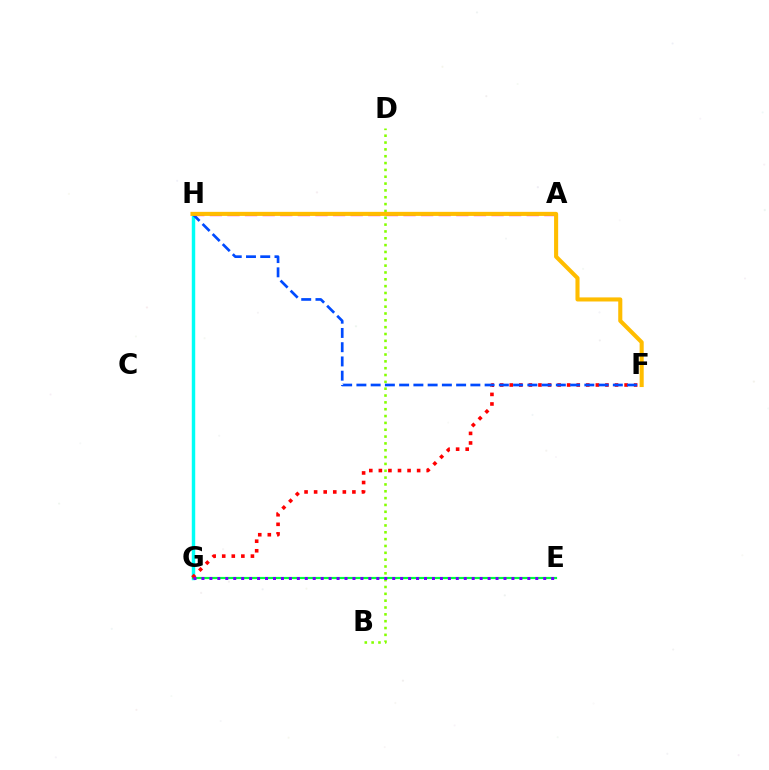{('G', 'H'): [{'color': '#00fff6', 'line_style': 'solid', 'thickness': 2.48}], ('E', 'G'): [{'color': '#00ff39', 'line_style': 'solid', 'thickness': 1.57}, {'color': '#7200ff', 'line_style': 'dotted', 'thickness': 2.16}], ('A', 'H'): [{'color': '#ff00cf', 'line_style': 'dashed', 'thickness': 2.39}], ('B', 'D'): [{'color': '#84ff00', 'line_style': 'dotted', 'thickness': 1.86}], ('F', 'G'): [{'color': '#ff0000', 'line_style': 'dotted', 'thickness': 2.6}], ('F', 'H'): [{'color': '#004bff', 'line_style': 'dashed', 'thickness': 1.94}, {'color': '#ffbd00', 'line_style': 'solid', 'thickness': 2.94}]}